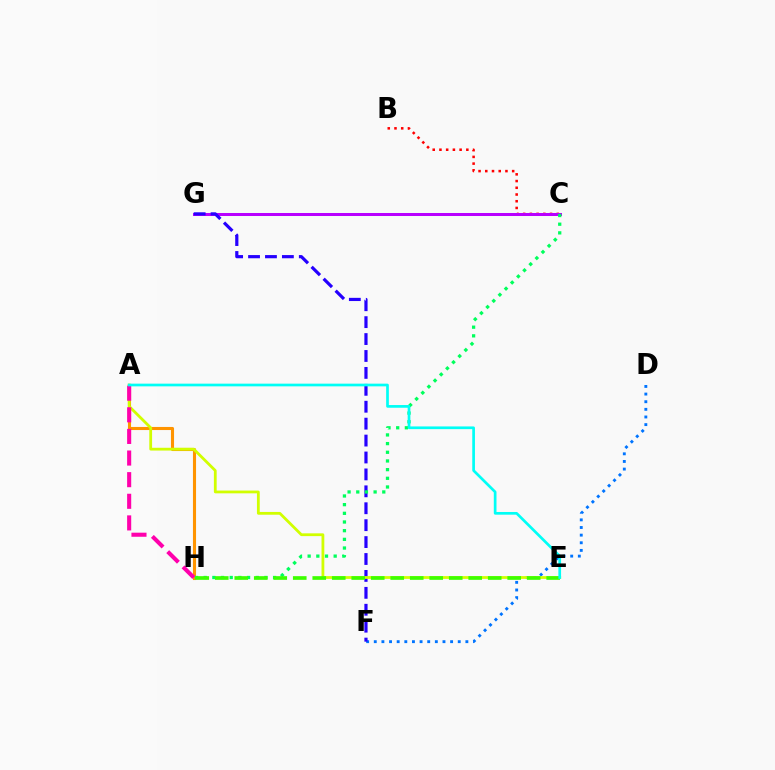{('B', 'C'): [{'color': '#ff0000', 'line_style': 'dotted', 'thickness': 1.83}], ('D', 'F'): [{'color': '#0074ff', 'line_style': 'dotted', 'thickness': 2.07}], ('C', 'G'): [{'color': '#b900ff', 'line_style': 'solid', 'thickness': 2.17}], ('F', 'G'): [{'color': '#2500ff', 'line_style': 'dashed', 'thickness': 2.3}], ('A', 'H'): [{'color': '#ff9400', 'line_style': 'solid', 'thickness': 2.23}, {'color': '#ff00ac', 'line_style': 'dashed', 'thickness': 2.94}], ('C', 'H'): [{'color': '#00ff5c', 'line_style': 'dotted', 'thickness': 2.36}], ('A', 'E'): [{'color': '#d1ff00', 'line_style': 'solid', 'thickness': 2.0}, {'color': '#00fff6', 'line_style': 'solid', 'thickness': 1.94}], ('E', 'H'): [{'color': '#3dff00', 'line_style': 'dashed', 'thickness': 2.65}]}